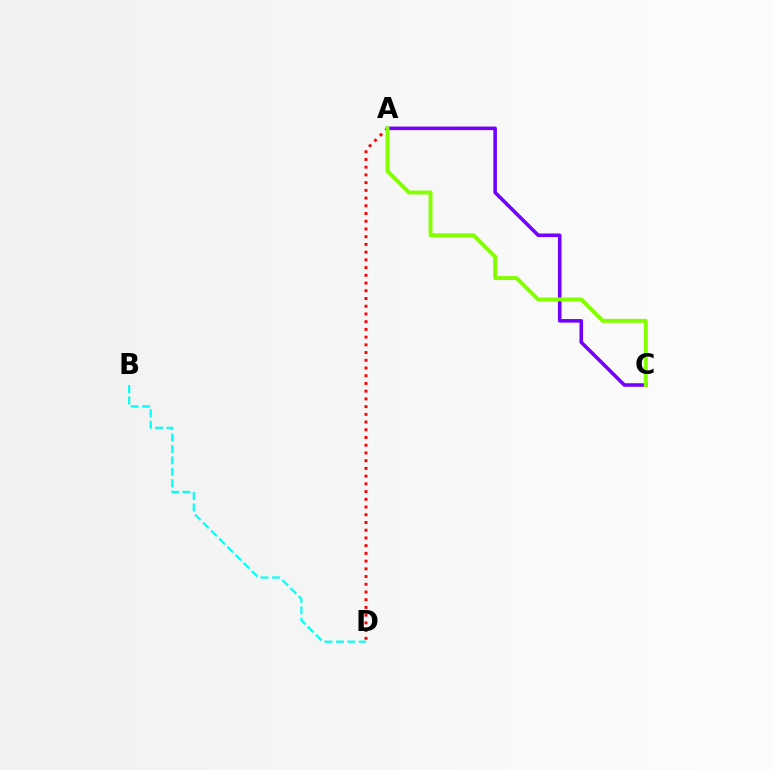{('A', 'D'): [{'color': '#ff0000', 'line_style': 'dotted', 'thickness': 2.1}], ('A', 'C'): [{'color': '#7200ff', 'line_style': 'solid', 'thickness': 2.56}, {'color': '#84ff00', 'line_style': 'solid', 'thickness': 2.82}], ('B', 'D'): [{'color': '#00fff6', 'line_style': 'dashed', 'thickness': 1.55}]}